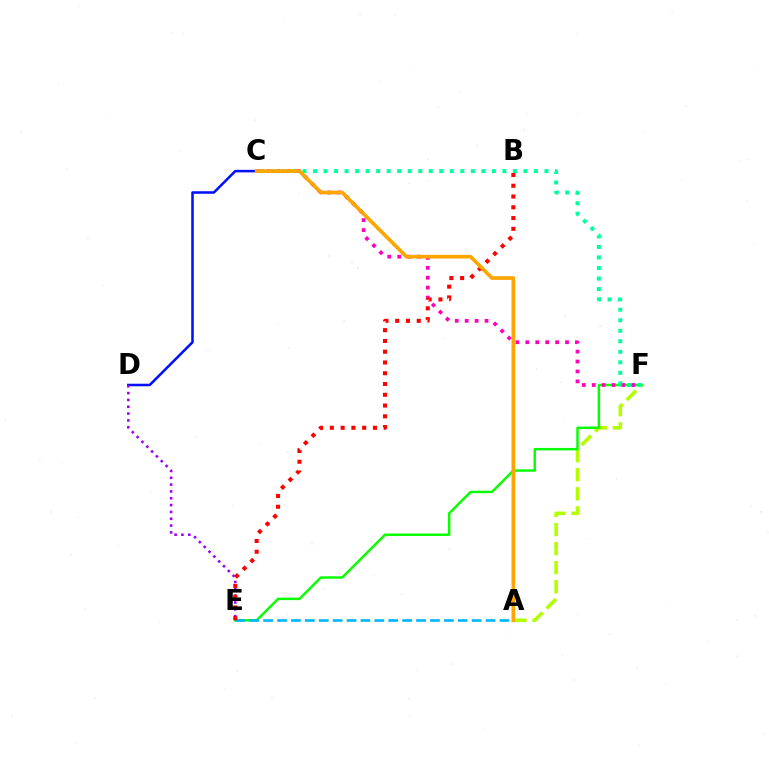{('A', 'F'): [{'color': '#b3ff00', 'line_style': 'dashed', 'thickness': 2.59}], ('E', 'F'): [{'color': '#08ff00', 'line_style': 'solid', 'thickness': 1.77}], ('C', 'D'): [{'color': '#0010ff', 'line_style': 'solid', 'thickness': 1.83}], ('C', 'F'): [{'color': '#ff00bd', 'line_style': 'dotted', 'thickness': 2.7}, {'color': '#00ff9d', 'line_style': 'dotted', 'thickness': 2.86}], ('A', 'E'): [{'color': '#00b5ff', 'line_style': 'dashed', 'thickness': 1.89}], ('D', 'E'): [{'color': '#9b00ff', 'line_style': 'dotted', 'thickness': 1.85}], ('B', 'E'): [{'color': '#ff0000', 'line_style': 'dotted', 'thickness': 2.93}], ('A', 'C'): [{'color': '#ffa500', 'line_style': 'solid', 'thickness': 2.64}]}